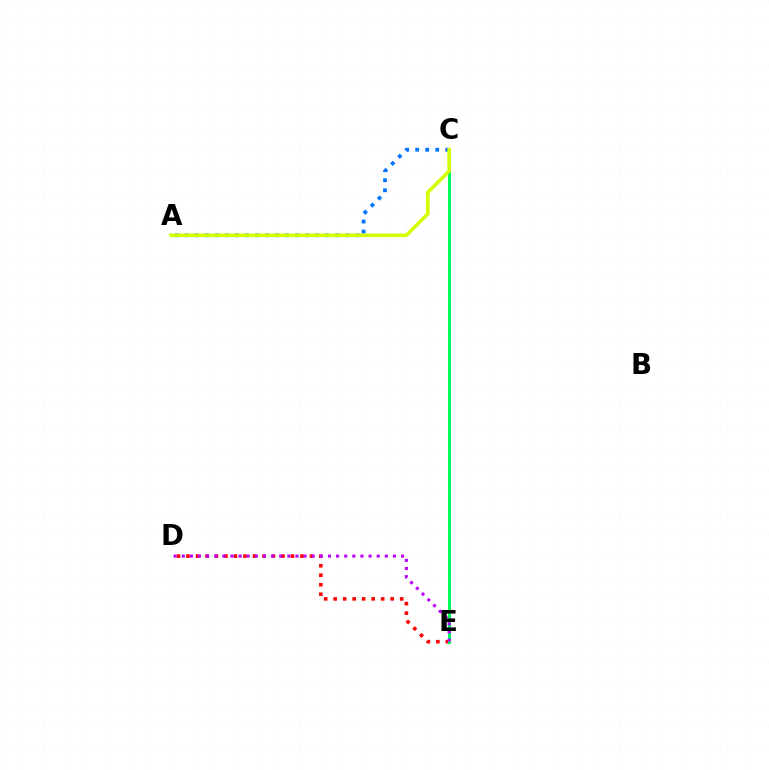{('D', 'E'): [{'color': '#ff0000', 'line_style': 'dotted', 'thickness': 2.58}, {'color': '#b900ff', 'line_style': 'dotted', 'thickness': 2.21}], ('C', 'E'): [{'color': '#00ff5c', 'line_style': 'solid', 'thickness': 2.2}], ('A', 'C'): [{'color': '#0074ff', 'line_style': 'dotted', 'thickness': 2.73}, {'color': '#d1ff00', 'line_style': 'solid', 'thickness': 2.6}]}